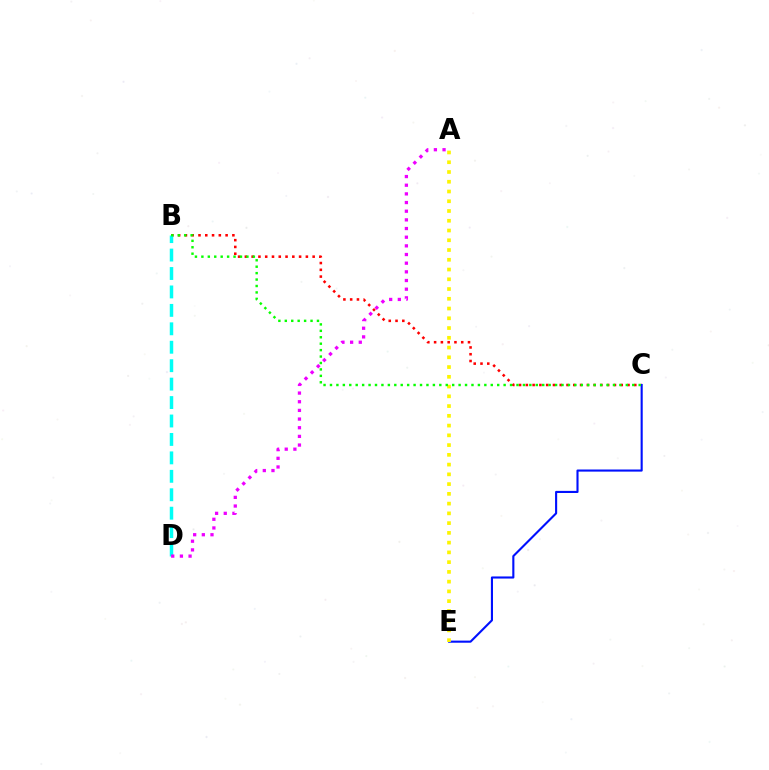{('B', 'C'): [{'color': '#ff0000', 'line_style': 'dotted', 'thickness': 1.84}, {'color': '#08ff00', 'line_style': 'dotted', 'thickness': 1.75}], ('C', 'E'): [{'color': '#0010ff', 'line_style': 'solid', 'thickness': 1.52}], ('A', 'E'): [{'color': '#fcf500', 'line_style': 'dotted', 'thickness': 2.65}], ('B', 'D'): [{'color': '#00fff6', 'line_style': 'dashed', 'thickness': 2.5}], ('A', 'D'): [{'color': '#ee00ff', 'line_style': 'dotted', 'thickness': 2.35}]}